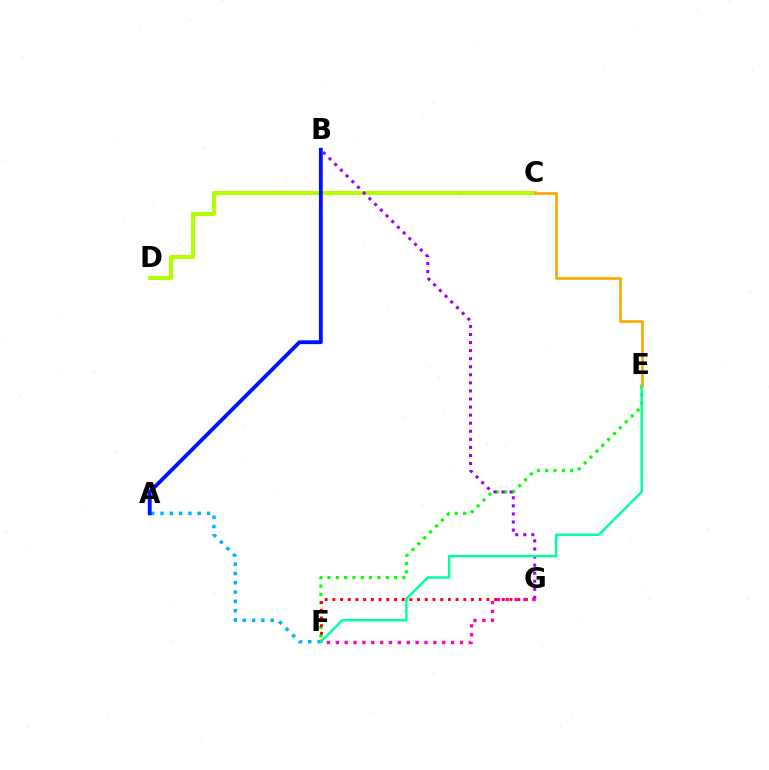{('C', 'D'): [{'color': '#b3ff00', 'line_style': 'solid', 'thickness': 2.91}], ('A', 'F'): [{'color': '#00b5ff', 'line_style': 'dotted', 'thickness': 2.53}], ('E', 'F'): [{'color': '#08ff00', 'line_style': 'dotted', 'thickness': 2.26}, {'color': '#00ff9d', 'line_style': 'solid', 'thickness': 1.76}], ('B', 'G'): [{'color': '#9b00ff', 'line_style': 'dotted', 'thickness': 2.19}], ('F', 'G'): [{'color': '#ff0000', 'line_style': 'dotted', 'thickness': 2.09}, {'color': '#ff00bd', 'line_style': 'dotted', 'thickness': 2.41}], ('A', 'B'): [{'color': '#0010ff', 'line_style': 'solid', 'thickness': 2.76}], ('C', 'E'): [{'color': '#ffa500', 'line_style': 'solid', 'thickness': 1.91}]}